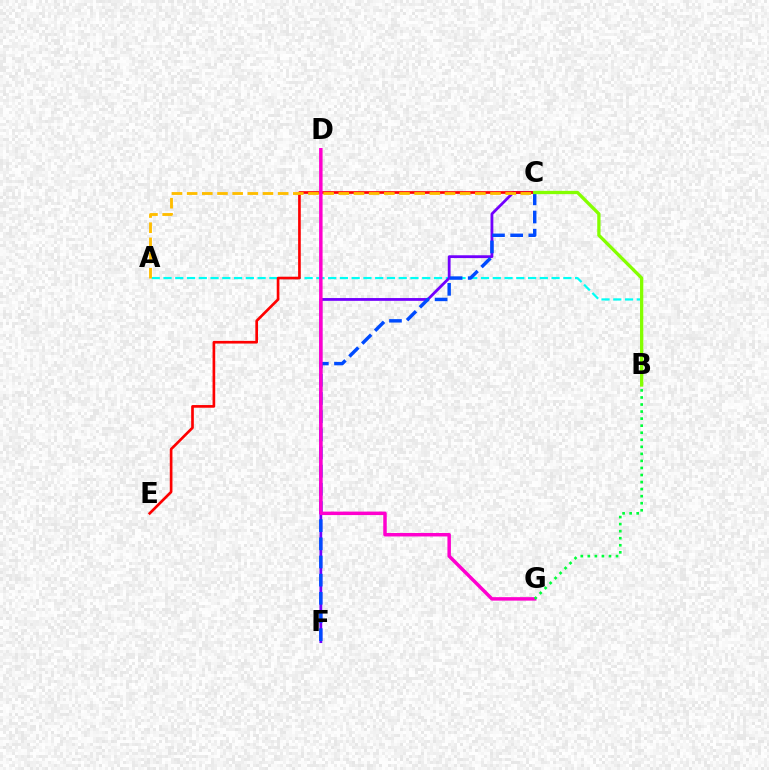{('A', 'B'): [{'color': '#00fff6', 'line_style': 'dashed', 'thickness': 1.6}], ('C', 'F'): [{'color': '#7200ff', 'line_style': 'solid', 'thickness': 2.01}, {'color': '#004bff', 'line_style': 'dashed', 'thickness': 2.47}], ('C', 'E'): [{'color': '#ff0000', 'line_style': 'solid', 'thickness': 1.92}], ('D', 'G'): [{'color': '#ff00cf', 'line_style': 'solid', 'thickness': 2.5}], ('A', 'C'): [{'color': '#ffbd00', 'line_style': 'dashed', 'thickness': 2.06}], ('B', 'C'): [{'color': '#84ff00', 'line_style': 'solid', 'thickness': 2.37}], ('B', 'G'): [{'color': '#00ff39', 'line_style': 'dotted', 'thickness': 1.92}]}